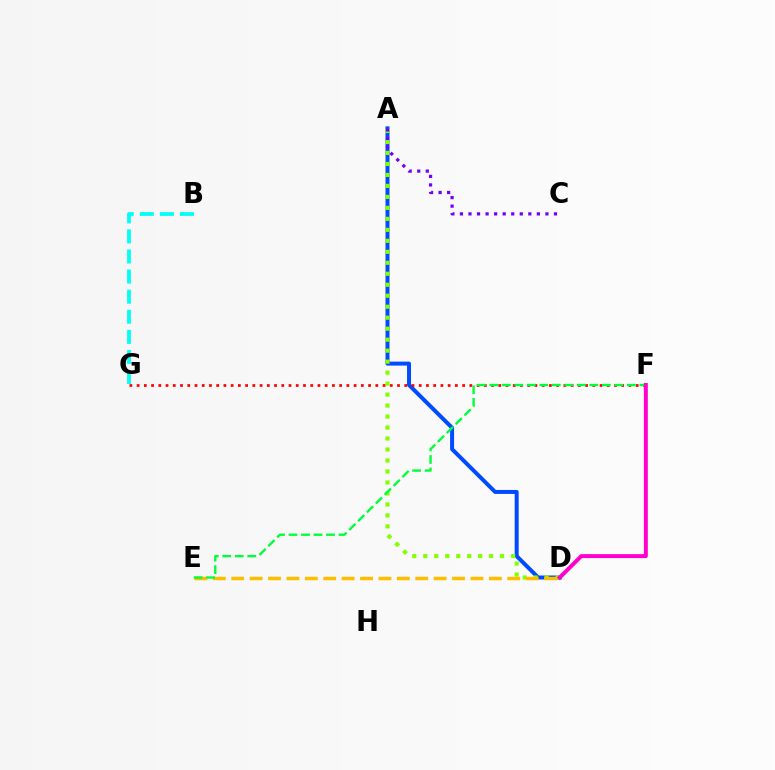{('A', 'D'): [{'color': '#004bff', 'line_style': 'solid', 'thickness': 2.87}, {'color': '#84ff00', 'line_style': 'dotted', 'thickness': 2.98}], ('F', 'G'): [{'color': '#ff0000', 'line_style': 'dotted', 'thickness': 1.97}], ('D', 'E'): [{'color': '#ffbd00', 'line_style': 'dashed', 'thickness': 2.5}], ('E', 'F'): [{'color': '#00ff39', 'line_style': 'dashed', 'thickness': 1.7}], ('B', 'G'): [{'color': '#00fff6', 'line_style': 'dashed', 'thickness': 2.73}], ('D', 'F'): [{'color': '#ff00cf', 'line_style': 'solid', 'thickness': 2.86}], ('A', 'C'): [{'color': '#7200ff', 'line_style': 'dotted', 'thickness': 2.32}]}